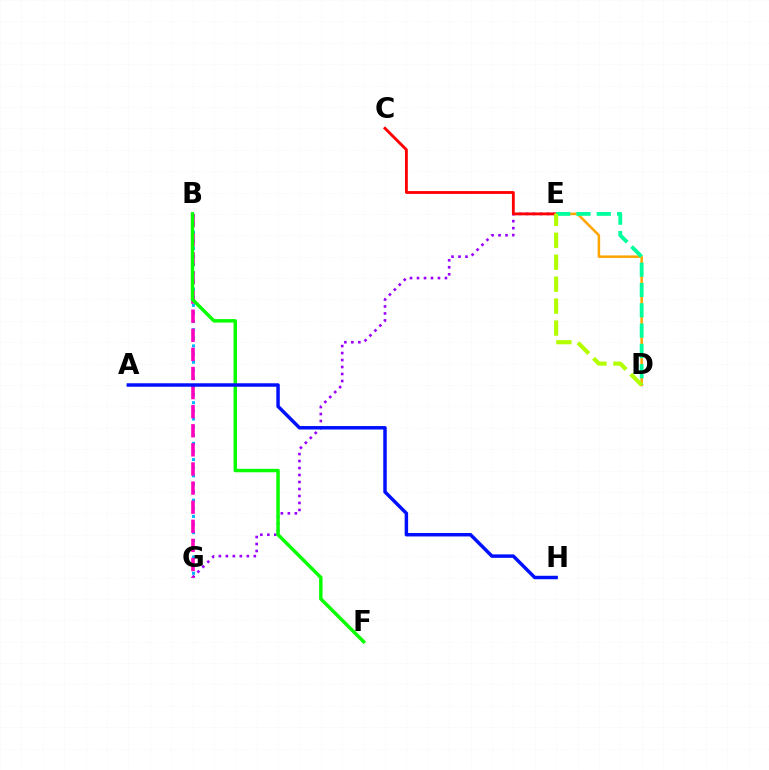{('E', 'G'): [{'color': '#9b00ff', 'line_style': 'dotted', 'thickness': 1.9}], ('C', 'E'): [{'color': '#ff0000', 'line_style': 'solid', 'thickness': 2.05}], ('D', 'E'): [{'color': '#ffa500', 'line_style': 'solid', 'thickness': 1.81}, {'color': '#00ff9d', 'line_style': 'dashed', 'thickness': 2.76}, {'color': '#b3ff00', 'line_style': 'dashed', 'thickness': 2.98}], ('B', 'G'): [{'color': '#00b5ff', 'line_style': 'dotted', 'thickness': 2.21}, {'color': '#ff00bd', 'line_style': 'dashed', 'thickness': 2.59}], ('B', 'F'): [{'color': '#08ff00', 'line_style': 'solid', 'thickness': 2.48}], ('A', 'H'): [{'color': '#0010ff', 'line_style': 'solid', 'thickness': 2.49}]}